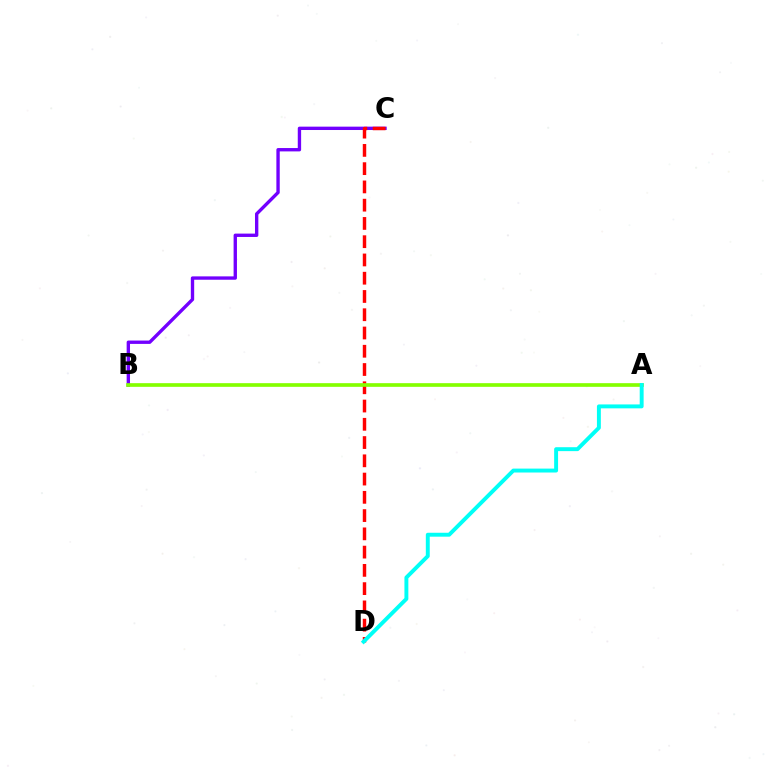{('B', 'C'): [{'color': '#7200ff', 'line_style': 'solid', 'thickness': 2.42}], ('C', 'D'): [{'color': '#ff0000', 'line_style': 'dashed', 'thickness': 2.48}], ('A', 'B'): [{'color': '#84ff00', 'line_style': 'solid', 'thickness': 2.64}], ('A', 'D'): [{'color': '#00fff6', 'line_style': 'solid', 'thickness': 2.82}]}